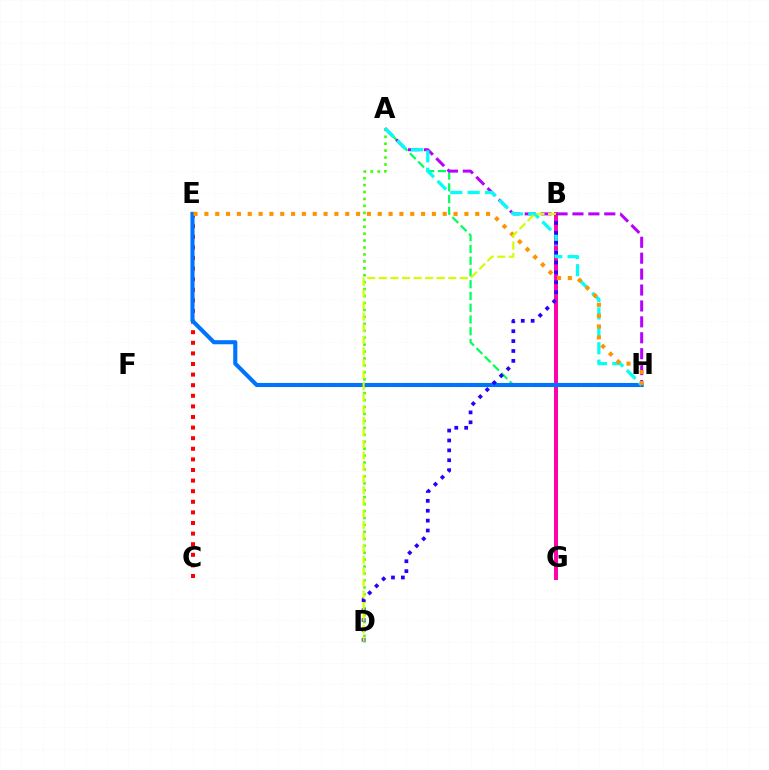{('C', 'E'): [{'color': '#ff0000', 'line_style': 'dotted', 'thickness': 2.88}], ('A', 'D'): [{'color': '#3dff00', 'line_style': 'dotted', 'thickness': 1.88}], ('A', 'G'): [{'color': '#00ff5c', 'line_style': 'dashed', 'thickness': 1.6}], ('A', 'H'): [{'color': '#b900ff', 'line_style': 'dashed', 'thickness': 2.16}, {'color': '#00fff6', 'line_style': 'dashed', 'thickness': 2.36}], ('B', 'G'): [{'color': '#ff00ac', 'line_style': 'solid', 'thickness': 2.85}], ('E', 'H'): [{'color': '#0074ff', 'line_style': 'solid', 'thickness': 2.95}, {'color': '#ff9400', 'line_style': 'dotted', 'thickness': 2.94}], ('B', 'D'): [{'color': '#2500ff', 'line_style': 'dotted', 'thickness': 2.69}, {'color': '#d1ff00', 'line_style': 'dashed', 'thickness': 1.57}]}